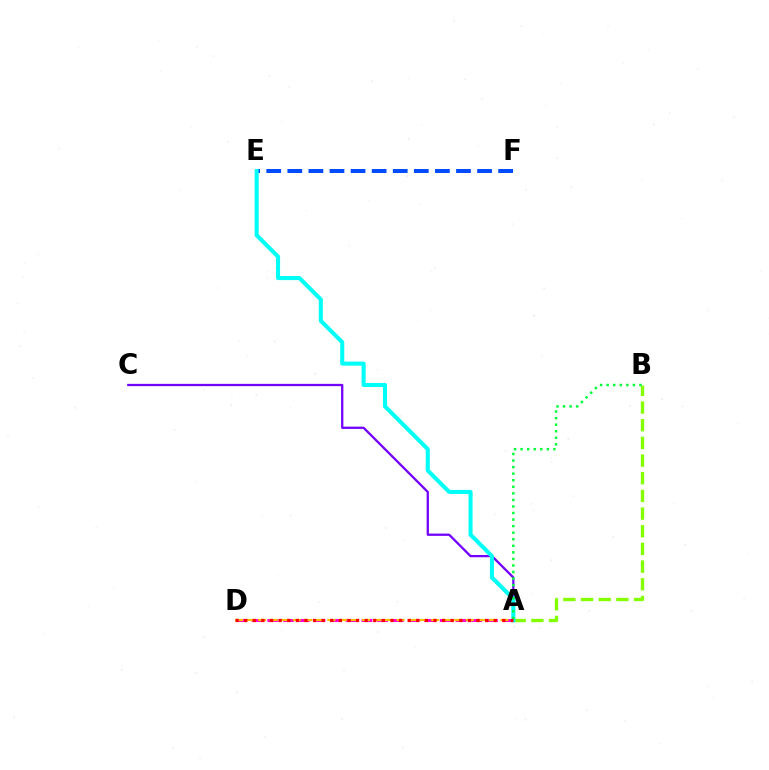{('E', 'F'): [{'color': '#004bff', 'line_style': 'dashed', 'thickness': 2.86}], ('A', 'C'): [{'color': '#7200ff', 'line_style': 'solid', 'thickness': 1.64}], ('A', 'D'): [{'color': '#ff00cf', 'line_style': 'dashed', 'thickness': 2.13}, {'color': '#ffbd00', 'line_style': 'dashed', 'thickness': 1.57}, {'color': '#ff0000', 'line_style': 'dotted', 'thickness': 2.34}], ('A', 'B'): [{'color': '#84ff00', 'line_style': 'dashed', 'thickness': 2.4}, {'color': '#00ff39', 'line_style': 'dotted', 'thickness': 1.78}], ('A', 'E'): [{'color': '#00fff6', 'line_style': 'solid', 'thickness': 2.92}]}